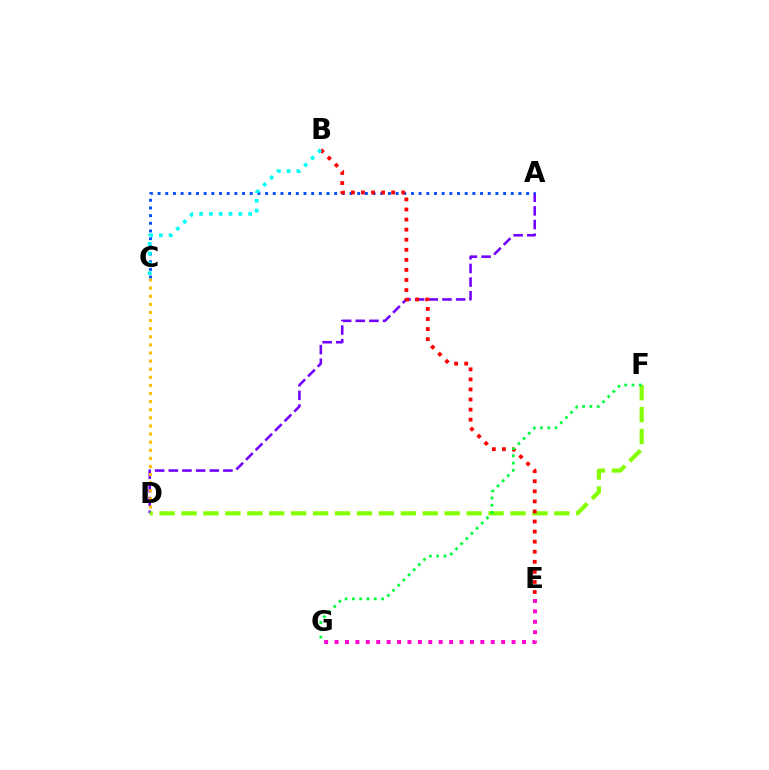{('A', 'D'): [{'color': '#7200ff', 'line_style': 'dashed', 'thickness': 1.85}], ('A', 'C'): [{'color': '#004bff', 'line_style': 'dotted', 'thickness': 2.09}], ('C', 'D'): [{'color': '#ffbd00', 'line_style': 'dotted', 'thickness': 2.2}], ('D', 'F'): [{'color': '#84ff00', 'line_style': 'dashed', 'thickness': 2.98}], ('B', 'E'): [{'color': '#ff0000', 'line_style': 'dotted', 'thickness': 2.74}], ('B', 'C'): [{'color': '#00fff6', 'line_style': 'dotted', 'thickness': 2.67}], ('F', 'G'): [{'color': '#00ff39', 'line_style': 'dotted', 'thickness': 1.98}], ('E', 'G'): [{'color': '#ff00cf', 'line_style': 'dotted', 'thickness': 2.83}]}